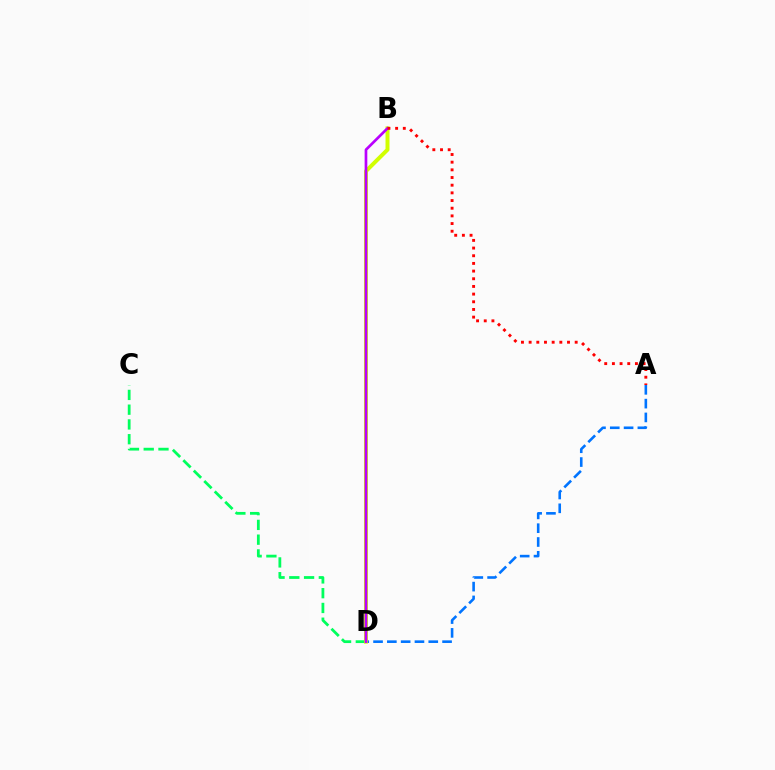{('C', 'D'): [{'color': '#00ff5c', 'line_style': 'dashed', 'thickness': 2.01}], ('A', 'D'): [{'color': '#0074ff', 'line_style': 'dashed', 'thickness': 1.88}], ('B', 'D'): [{'color': '#d1ff00', 'line_style': 'solid', 'thickness': 2.86}, {'color': '#b900ff', 'line_style': 'solid', 'thickness': 1.94}], ('A', 'B'): [{'color': '#ff0000', 'line_style': 'dotted', 'thickness': 2.08}]}